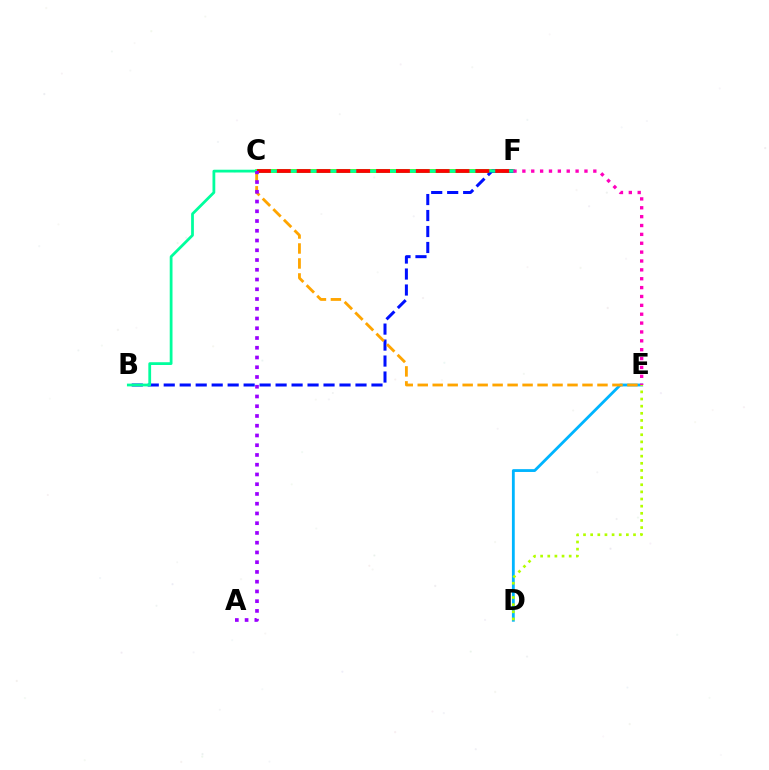{('C', 'F'): [{'color': '#08ff00', 'line_style': 'solid', 'thickness': 2.55}, {'color': '#ff0000', 'line_style': 'dashed', 'thickness': 2.7}], ('D', 'E'): [{'color': '#00b5ff', 'line_style': 'solid', 'thickness': 2.03}, {'color': '#b3ff00', 'line_style': 'dotted', 'thickness': 1.94}], ('B', 'F'): [{'color': '#0010ff', 'line_style': 'dashed', 'thickness': 2.17}, {'color': '#00ff9d', 'line_style': 'solid', 'thickness': 2.0}], ('C', 'E'): [{'color': '#ffa500', 'line_style': 'dashed', 'thickness': 2.03}], ('E', 'F'): [{'color': '#ff00bd', 'line_style': 'dotted', 'thickness': 2.41}], ('A', 'C'): [{'color': '#9b00ff', 'line_style': 'dotted', 'thickness': 2.65}]}